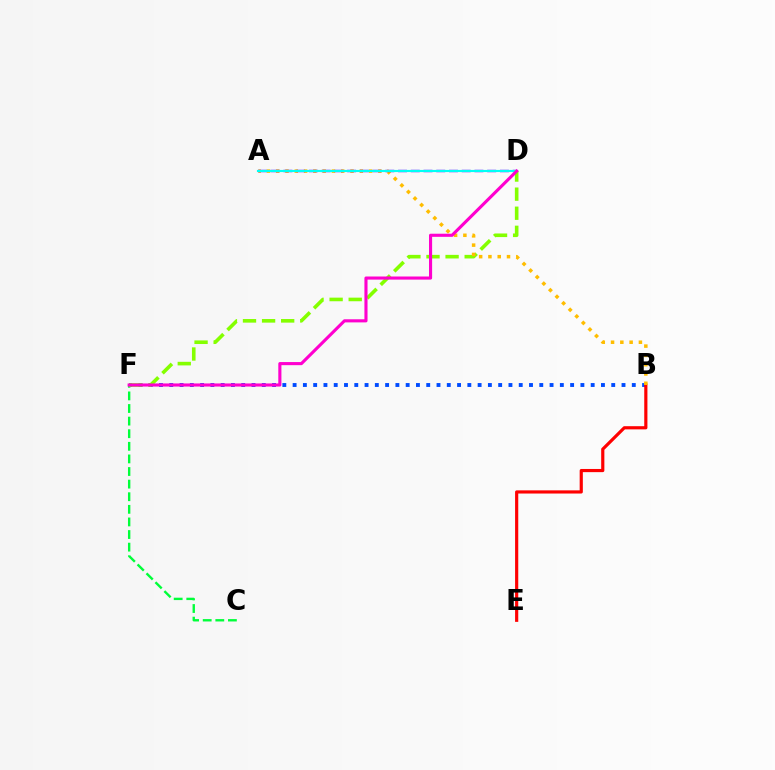{('B', 'F'): [{'color': '#004bff', 'line_style': 'dotted', 'thickness': 2.79}], ('B', 'E'): [{'color': '#ff0000', 'line_style': 'solid', 'thickness': 2.28}], ('C', 'F'): [{'color': '#00ff39', 'line_style': 'dashed', 'thickness': 1.71}], ('D', 'F'): [{'color': '#84ff00', 'line_style': 'dashed', 'thickness': 2.59}, {'color': '#ff00cf', 'line_style': 'solid', 'thickness': 2.24}], ('A', 'B'): [{'color': '#ffbd00', 'line_style': 'dotted', 'thickness': 2.52}], ('A', 'D'): [{'color': '#7200ff', 'line_style': 'dashed', 'thickness': 1.73}, {'color': '#00fff6', 'line_style': 'solid', 'thickness': 1.54}]}